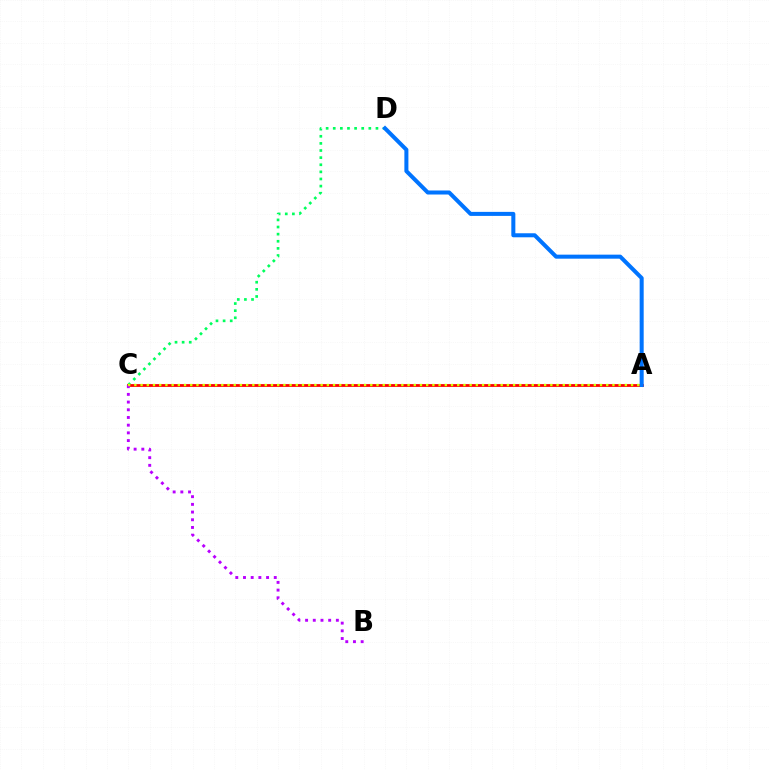{('C', 'D'): [{'color': '#00ff5c', 'line_style': 'dotted', 'thickness': 1.93}], ('A', 'C'): [{'color': '#ff0000', 'line_style': 'solid', 'thickness': 2.01}, {'color': '#d1ff00', 'line_style': 'dotted', 'thickness': 1.69}], ('B', 'C'): [{'color': '#b900ff', 'line_style': 'dotted', 'thickness': 2.09}], ('A', 'D'): [{'color': '#0074ff', 'line_style': 'solid', 'thickness': 2.9}]}